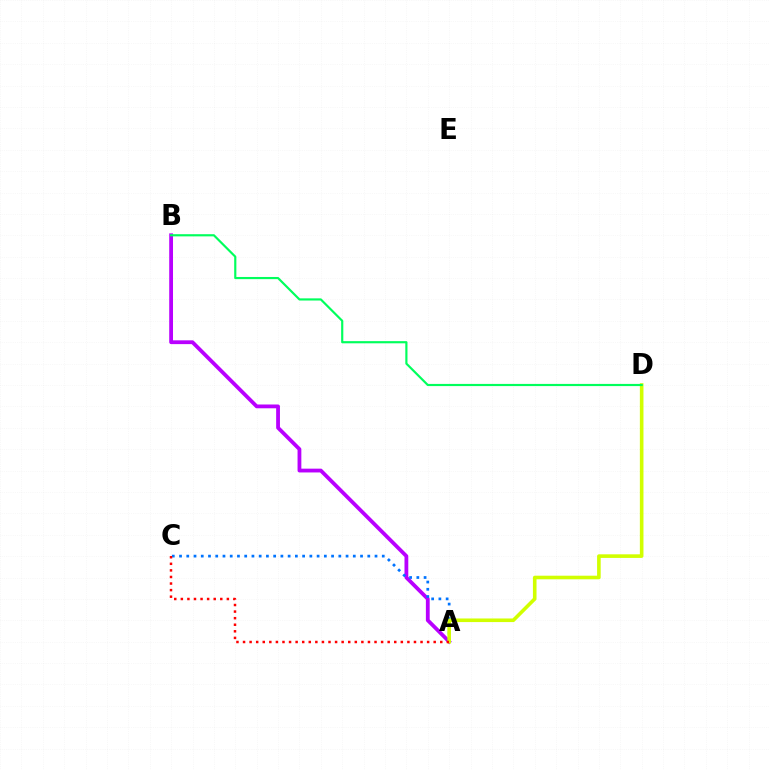{('A', 'B'): [{'color': '#b900ff', 'line_style': 'solid', 'thickness': 2.73}], ('A', 'C'): [{'color': '#0074ff', 'line_style': 'dotted', 'thickness': 1.97}, {'color': '#ff0000', 'line_style': 'dotted', 'thickness': 1.79}], ('A', 'D'): [{'color': '#d1ff00', 'line_style': 'solid', 'thickness': 2.6}], ('B', 'D'): [{'color': '#00ff5c', 'line_style': 'solid', 'thickness': 1.56}]}